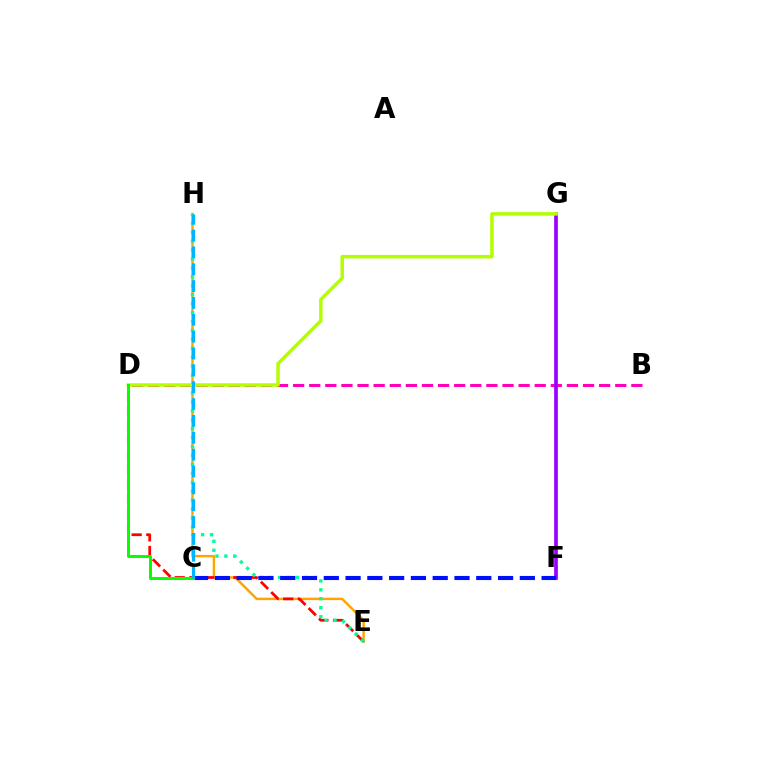{('B', 'D'): [{'color': '#ff00bd', 'line_style': 'dashed', 'thickness': 2.19}], ('E', 'H'): [{'color': '#ffa500', 'line_style': 'solid', 'thickness': 1.76}, {'color': '#00ff9d', 'line_style': 'dotted', 'thickness': 2.43}], ('F', 'G'): [{'color': '#9b00ff', 'line_style': 'solid', 'thickness': 2.66}], ('D', 'E'): [{'color': '#ff0000', 'line_style': 'dashed', 'thickness': 1.99}], ('C', 'F'): [{'color': '#0010ff', 'line_style': 'dashed', 'thickness': 2.96}], ('D', 'G'): [{'color': '#b3ff00', 'line_style': 'solid', 'thickness': 2.51}], ('C', 'D'): [{'color': '#08ff00', 'line_style': 'solid', 'thickness': 2.17}], ('C', 'H'): [{'color': '#00b5ff', 'line_style': 'dashed', 'thickness': 2.29}]}